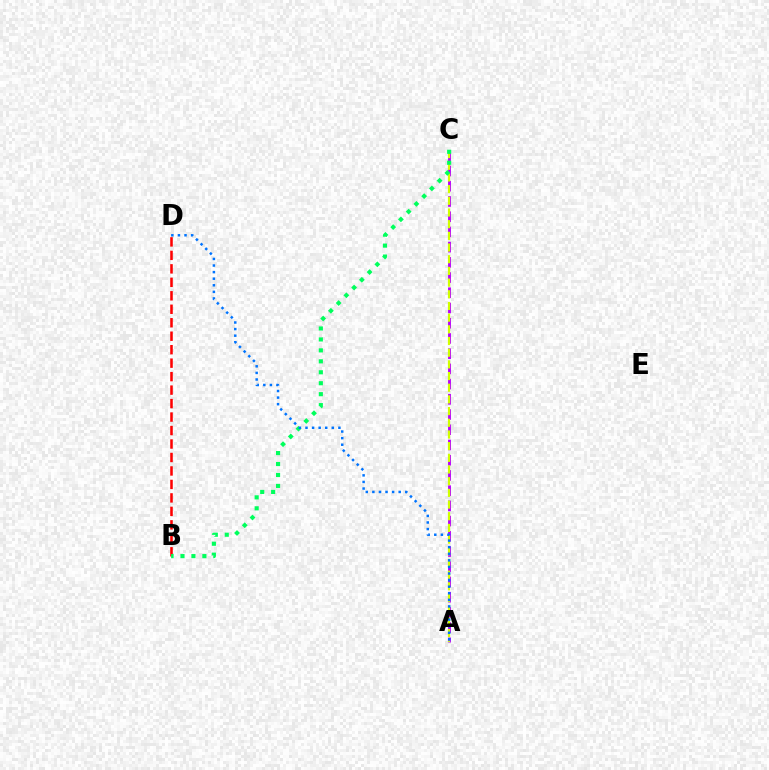{('A', 'C'): [{'color': '#b900ff', 'line_style': 'dashed', 'thickness': 2.07}, {'color': '#d1ff00', 'line_style': 'dashed', 'thickness': 1.59}], ('B', 'D'): [{'color': '#ff0000', 'line_style': 'dashed', 'thickness': 1.83}], ('B', 'C'): [{'color': '#00ff5c', 'line_style': 'dotted', 'thickness': 2.97}], ('A', 'D'): [{'color': '#0074ff', 'line_style': 'dotted', 'thickness': 1.79}]}